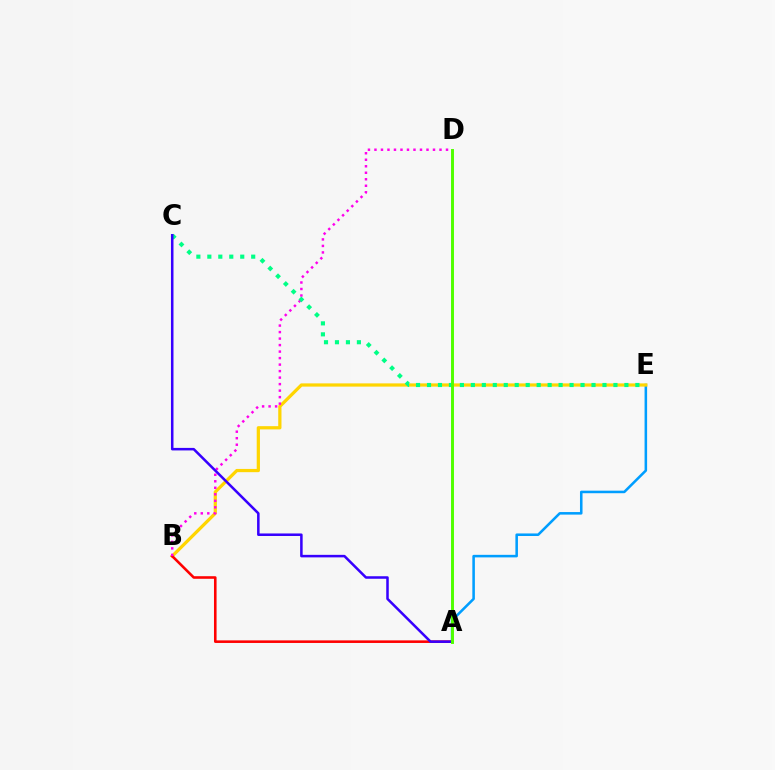{('A', 'E'): [{'color': '#009eff', 'line_style': 'solid', 'thickness': 1.84}], ('B', 'E'): [{'color': '#ffd500', 'line_style': 'solid', 'thickness': 2.33}], ('A', 'B'): [{'color': '#ff0000', 'line_style': 'solid', 'thickness': 1.86}], ('B', 'D'): [{'color': '#ff00ed', 'line_style': 'dotted', 'thickness': 1.77}], ('C', 'E'): [{'color': '#00ff86', 'line_style': 'dotted', 'thickness': 2.98}], ('A', 'C'): [{'color': '#3700ff', 'line_style': 'solid', 'thickness': 1.82}], ('A', 'D'): [{'color': '#4fff00', 'line_style': 'solid', 'thickness': 2.11}]}